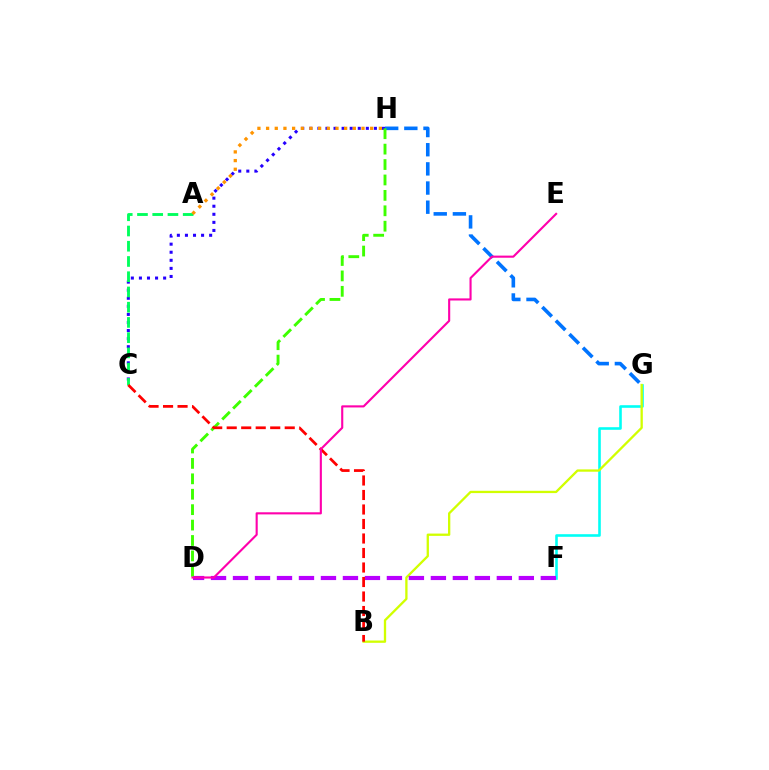{('C', 'H'): [{'color': '#2500ff', 'line_style': 'dotted', 'thickness': 2.19}], ('G', 'H'): [{'color': '#0074ff', 'line_style': 'dashed', 'thickness': 2.6}], ('A', 'C'): [{'color': '#00ff5c', 'line_style': 'dashed', 'thickness': 2.07}], ('A', 'H'): [{'color': '#ff9400', 'line_style': 'dotted', 'thickness': 2.36}], ('F', 'G'): [{'color': '#00fff6', 'line_style': 'solid', 'thickness': 1.87}], ('B', 'G'): [{'color': '#d1ff00', 'line_style': 'solid', 'thickness': 1.66}], ('D', 'F'): [{'color': '#b900ff', 'line_style': 'dashed', 'thickness': 2.99}], ('D', 'H'): [{'color': '#3dff00', 'line_style': 'dashed', 'thickness': 2.09}], ('B', 'C'): [{'color': '#ff0000', 'line_style': 'dashed', 'thickness': 1.97}], ('D', 'E'): [{'color': '#ff00ac', 'line_style': 'solid', 'thickness': 1.53}]}